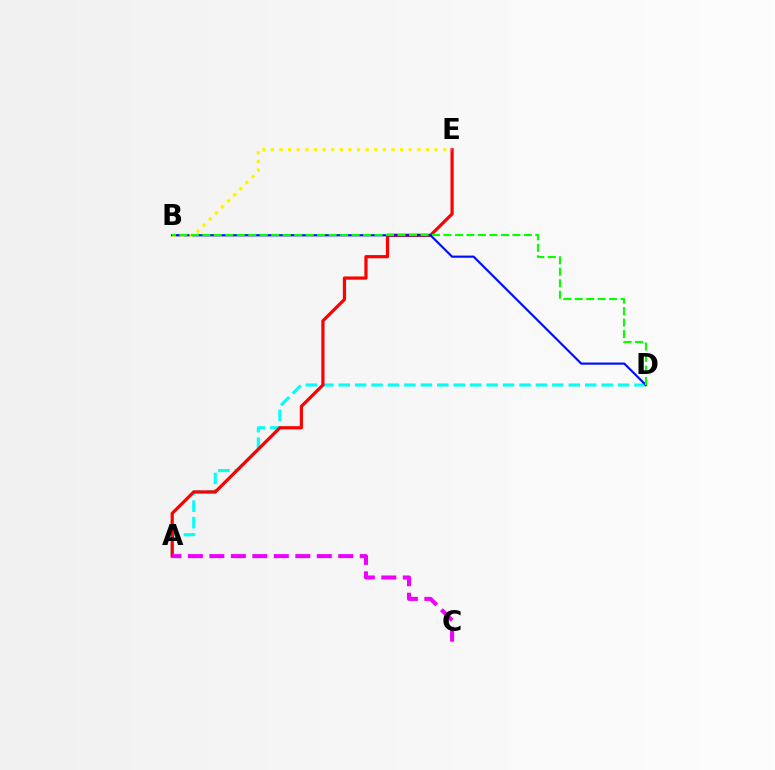{('A', 'D'): [{'color': '#00fff6', 'line_style': 'dashed', 'thickness': 2.23}], ('A', 'E'): [{'color': '#ff0000', 'line_style': 'solid', 'thickness': 2.31}], ('B', 'D'): [{'color': '#0010ff', 'line_style': 'solid', 'thickness': 1.57}, {'color': '#08ff00', 'line_style': 'dashed', 'thickness': 1.56}], ('B', 'E'): [{'color': '#fcf500', 'line_style': 'dotted', 'thickness': 2.34}], ('A', 'C'): [{'color': '#ee00ff', 'line_style': 'dashed', 'thickness': 2.92}]}